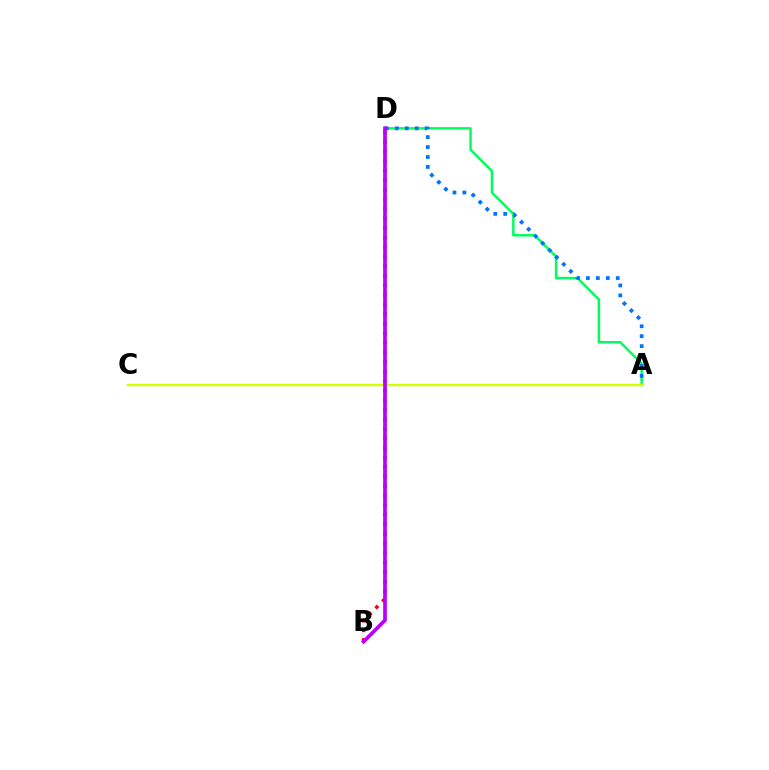{('A', 'D'): [{'color': '#00ff5c', 'line_style': 'solid', 'thickness': 1.79}, {'color': '#0074ff', 'line_style': 'dotted', 'thickness': 2.7}], ('A', 'C'): [{'color': '#d1ff00', 'line_style': 'solid', 'thickness': 1.73}], ('B', 'D'): [{'color': '#ff0000', 'line_style': 'dotted', 'thickness': 2.6}, {'color': '#b900ff', 'line_style': 'solid', 'thickness': 2.66}]}